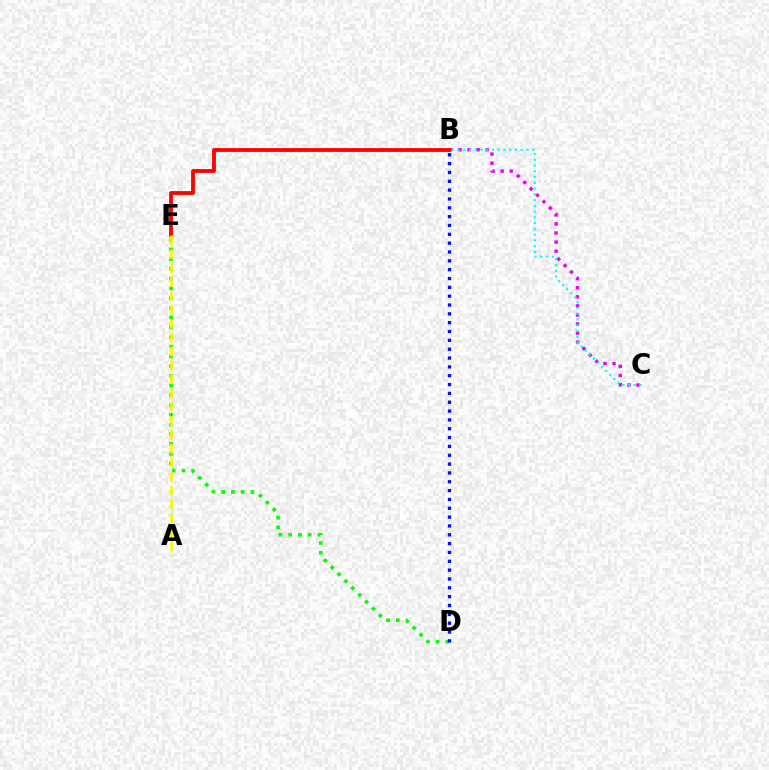{('B', 'C'): [{'color': '#ee00ff', 'line_style': 'dotted', 'thickness': 2.47}, {'color': '#00fff6', 'line_style': 'dotted', 'thickness': 1.56}], ('D', 'E'): [{'color': '#08ff00', 'line_style': 'dotted', 'thickness': 2.64}], ('B', 'D'): [{'color': '#0010ff', 'line_style': 'dotted', 'thickness': 2.4}], ('B', 'E'): [{'color': '#ff0000', 'line_style': 'solid', 'thickness': 2.75}], ('A', 'E'): [{'color': '#fcf500', 'line_style': 'dashed', 'thickness': 1.89}]}